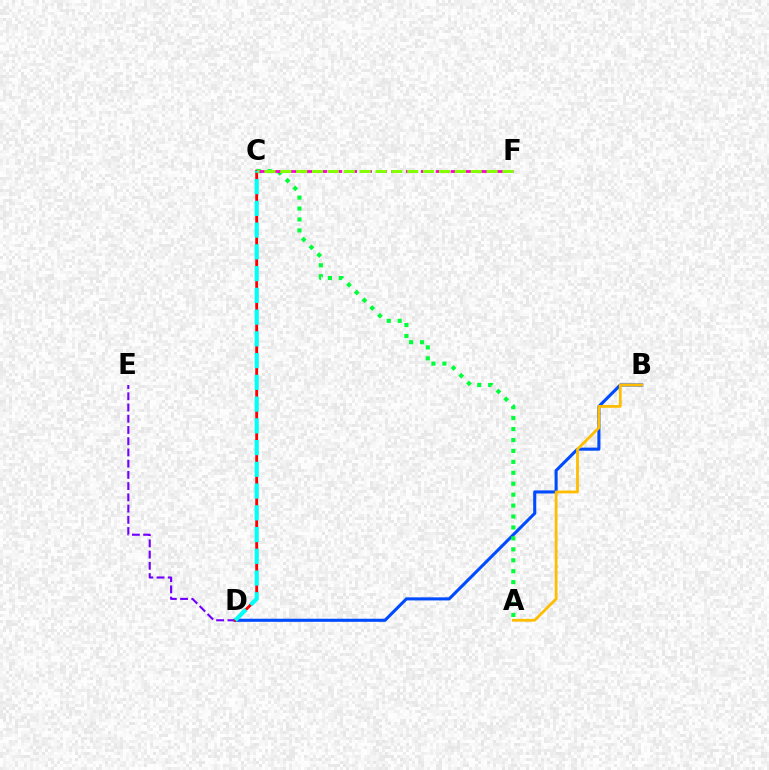{('D', 'E'): [{'color': '#7200ff', 'line_style': 'dashed', 'thickness': 1.53}], ('B', 'D'): [{'color': '#004bff', 'line_style': 'solid', 'thickness': 2.22}], ('C', 'D'): [{'color': '#ff0000', 'line_style': 'solid', 'thickness': 2.05}, {'color': '#00fff6', 'line_style': 'dashed', 'thickness': 2.95}], ('A', 'C'): [{'color': '#00ff39', 'line_style': 'dotted', 'thickness': 2.97}], ('C', 'F'): [{'color': '#ff00cf', 'line_style': 'dashed', 'thickness': 2.02}, {'color': '#84ff00', 'line_style': 'dashed', 'thickness': 2.16}], ('A', 'B'): [{'color': '#ffbd00', 'line_style': 'solid', 'thickness': 2.0}]}